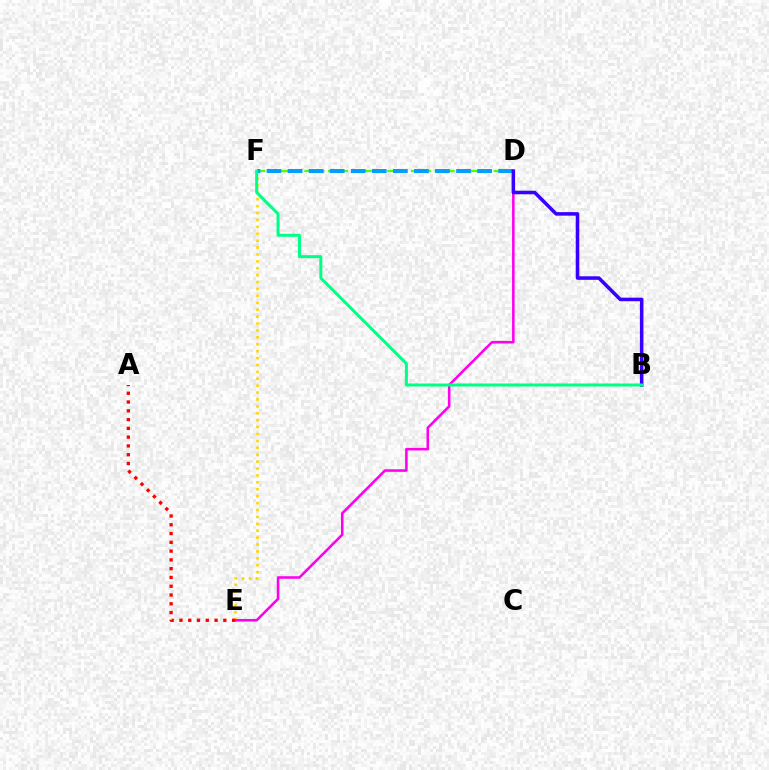{('E', 'F'): [{'color': '#ffd500', 'line_style': 'dotted', 'thickness': 1.88}], ('D', 'E'): [{'color': '#ff00ed', 'line_style': 'solid', 'thickness': 1.84}], ('D', 'F'): [{'color': '#4fff00', 'line_style': 'dashed', 'thickness': 1.61}, {'color': '#009eff', 'line_style': 'dashed', 'thickness': 2.86}], ('B', 'D'): [{'color': '#3700ff', 'line_style': 'solid', 'thickness': 2.55}], ('A', 'E'): [{'color': '#ff0000', 'line_style': 'dotted', 'thickness': 2.39}], ('B', 'F'): [{'color': '#00ff86', 'line_style': 'solid', 'thickness': 2.17}]}